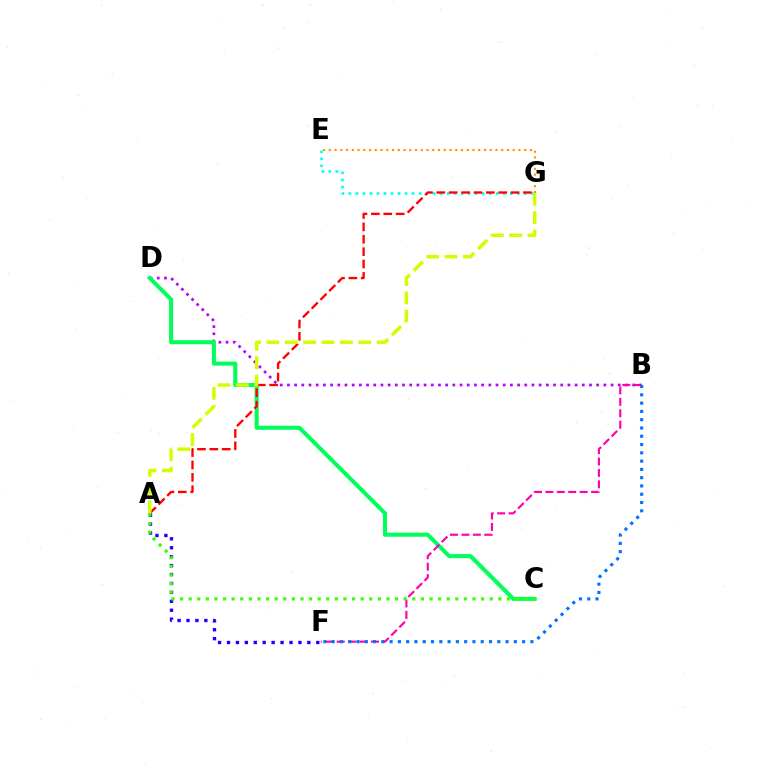{('A', 'F'): [{'color': '#2500ff', 'line_style': 'dotted', 'thickness': 2.43}], ('B', 'D'): [{'color': '#b900ff', 'line_style': 'dotted', 'thickness': 1.95}], ('C', 'D'): [{'color': '#00ff5c', 'line_style': 'solid', 'thickness': 2.91}], ('E', 'G'): [{'color': '#00fff6', 'line_style': 'dotted', 'thickness': 1.91}, {'color': '#ff9400', 'line_style': 'dotted', 'thickness': 1.56}], ('B', 'F'): [{'color': '#ff00ac', 'line_style': 'dashed', 'thickness': 1.55}, {'color': '#0074ff', 'line_style': 'dotted', 'thickness': 2.25}], ('A', 'G'): [{'color': '#ff0000', 'line_style': 'dashed', 'thickness': 1.68}, {'color': '#d1ff00', 'line_style': 'dashed', 'thickness': 2.49}], ('A', 'C'): [{'color': '#3dff00', 'line_style': 'dotted', 'thickness': 2.34}]}